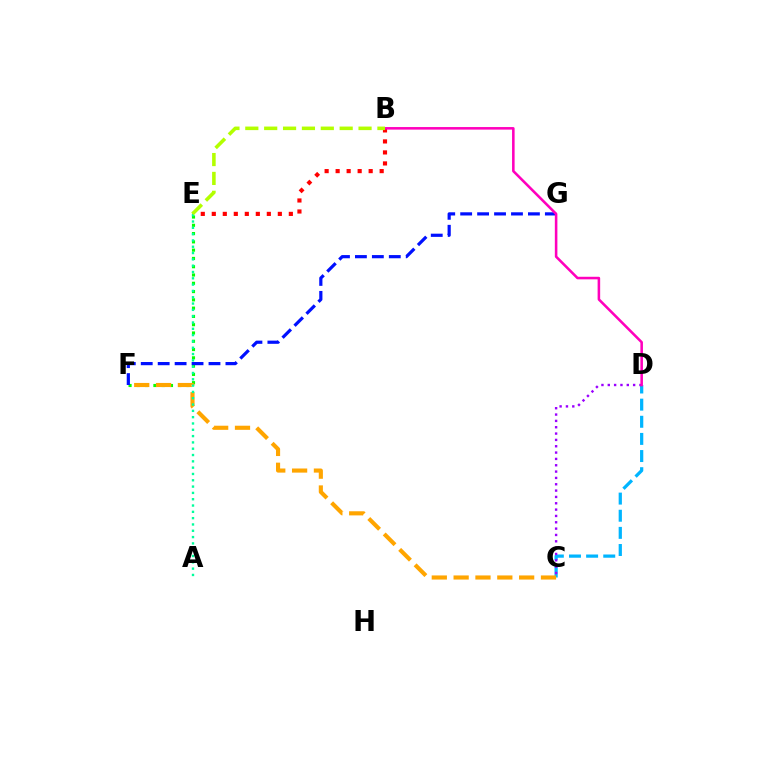{('E', 'F'): [{'color': '#08ff00', 'line_style': 'dotted', 'thickness': 2.25}], ('F', 'G'): [{'color': '#0010ff', 'line_style': 'dashed', 'thickness': 2.3}], ('B', 'E'): [{'color': '#ff0000', 'line_style': 'dotted', 'thickness': 2.99}, {'color': '#b3ff00', 'line_style': 'dashed', 'thickness': 2.56}], ('C', 'D'): [{'color': '#00b5ff', 'line_style': 'dashed', 'thickness': 2.33}, {'color': '#9b00ff', 'line_style': 'dotted', 'thickness': 1.72}], ('B', 'D'): [{'color': '#ff00bd', 'line_style': 'solid', 'thickness': 1.84}], ('C', 'F'): [{'color': '#ffa500', 'line_style': 'dashed', 'thickness': 2.97}], ('A', 'E'): [{'color': '#00ff9d', 'line_style': 'dotted', 'thickness': 1.71}]}